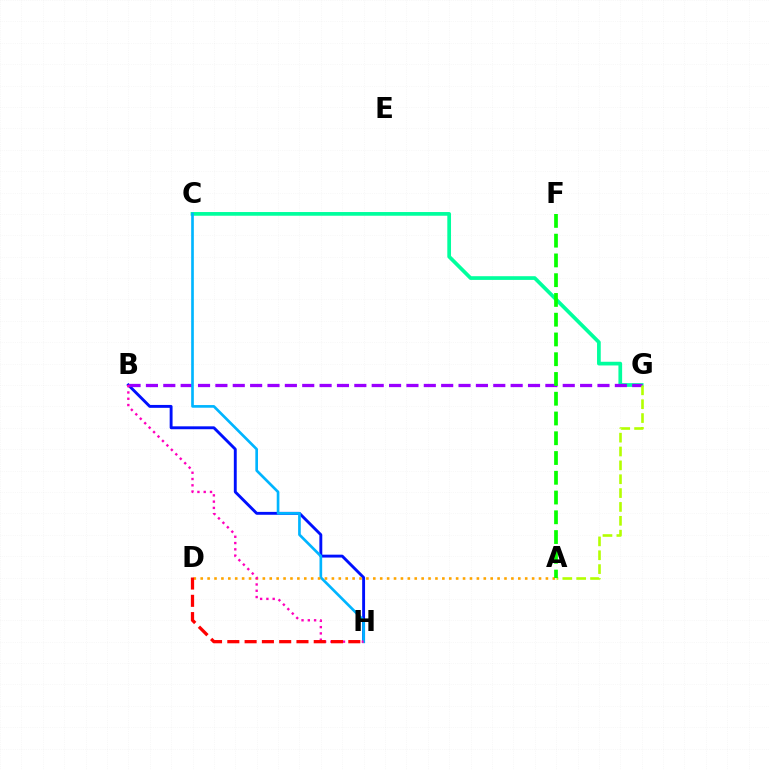{('B', 'H'): [{'color': '#0010ff', 'line_style': 'solid', 'thickness': 2.08}, {'color': '#ff00bd', 'line_style': 'dotted', 'thickness': 1.71}], ('C', 'G'): [{'color': '#00ff9d', 'line_style': 'solid', 'thickness': 2.67}], ('B', 'G'): [{'color': '#9b00ff', 'line_style': 'dashed', 'thickness': 2.36}], ('C', 'H'): [{'color': '#00b5ff', 'line_style': 'solid', 'thickness': 1.92}], ('A', 'D'): [{'color': '#ffa500', 'line_style': 'dotted', 'thickness': 1.88}], ('A', 'G'): [{'color': '#b3ff00', 'line_style': 'dashed', 'thickness': 1.88}], ('A', 'F'): [{'color': '#08ff00', 'line_style': 'dashed', 'thickness': 2.68}], ('D', 'H'): [{'color': '#ff0000', 'line_style': 'dashed', 'thickness': 2.35}]}